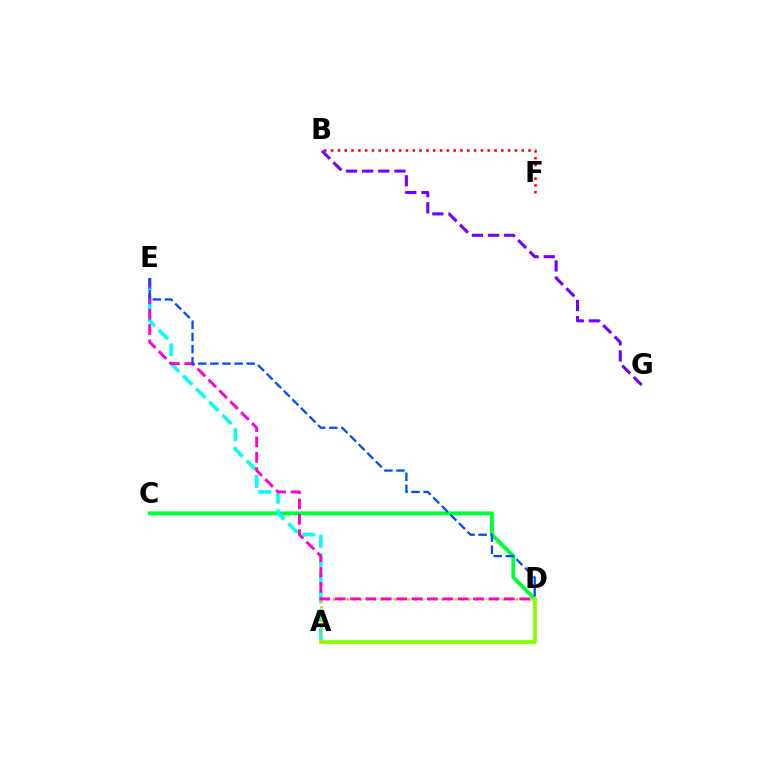{('C', 'D'): [{'color': '#00ff39', 'line_style': 'solid', 'thickness': 2.8}], ('A', 'E'): [{'color': '#00fff6', 'line_style': 'dashed', 'thickness': 2.52}], ('A', 'D'): [{'color': '#84ff00', 'line_style': 'solid', 'thickness': 2.68}, {'color': '#ffbd00', 'line_style': 'dotted', 'thickness': 1.84}], ('D', 'E'): [{'color': '#ff00cf', 'line_style': 'dashed', 'thickness': 2.09}, {'color': '#004bff', 'line_style': 'dashed', 'thickness': 1.65}], ('B', 'F'): [{'color': '#ff0000', 'line_style': 'dotted', 'thickness': 1.85}], ('B', 'G'): [{'color': '#7200ff', 'line_style': 'dashed', 'thickness': 2.19}]}